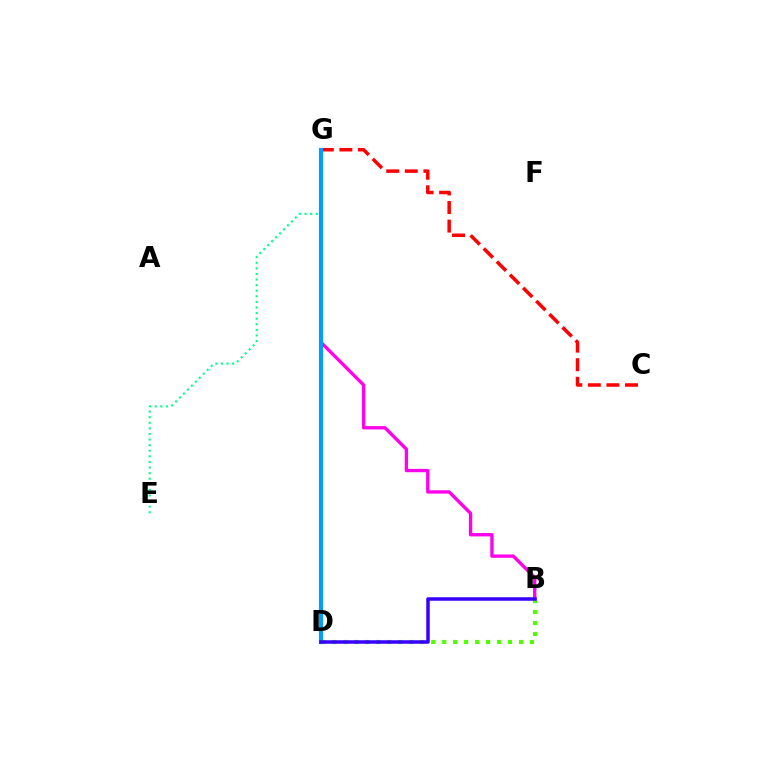{('C', 'G'): [{'color': '#ff0000', 'line_style': 'dashed', 'thickness': 2.52}], ('B', 'G'): [{'color': '#ff00ed', 'line_style': 'solid', 'thickness': 2.41}], ('D', 'G'): [{'color': '#ffd500', 'line_style': 'solid', 'thickness': 2.55}, {'color': '#009eff', 'line_style': 'solid', 'thickness': 2.98}], ('E', 'G'): [{'color': '#00ff86', 'line_style': 'dotted', 'thickness': 1.52}], ('B', 'D'): [{'color': '#4fff00', 'line_style': 'dotted', 'thickness': 2.98}, {'color': '#3700ff', 'line_style': 'solid', 'thickness': 2.52}]}